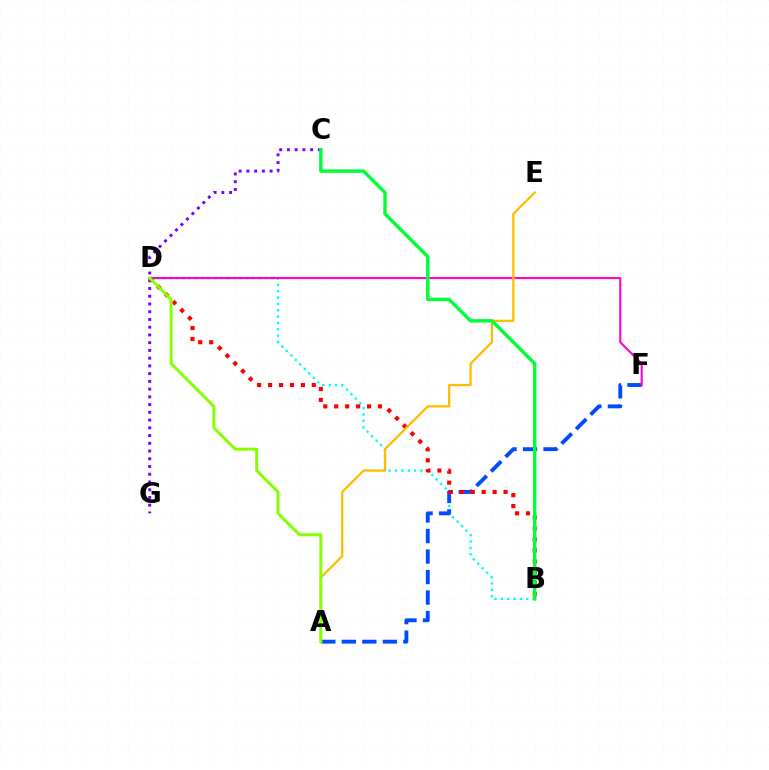{('B', 'D'): [{'color': '#00fff6', 'line_style': 'dotted', 'thickness': 1.72}, {'color': '#ff0000', 'line_style': 'dotted', 'thickness': 2.97}], ('A', 'F'): [{'color': '#004bff', 'line_style': 'dashed', 'thickness': 2.79}], ('C', 'G'): [{'color': '#7200ff', 'line_style': 'dotted', 'thickness': 2.1}], ('D', 'F'): [{'color': '#ff00cf', 'line_style': 'solid', 'thickness': 1.52}], ('A', 'E'): [{'color': '#ffbd00', 'line_style': 'solid', 'thickness': 1.64}], ('B', 'C'): [{'color': '#00ff39', 'line_style': 'solid', 'thickness': 2.47}], ('A', 'D'): [{'color': '#84ff00', 'line_style': 'solid', 'thickness': 2.13}]}